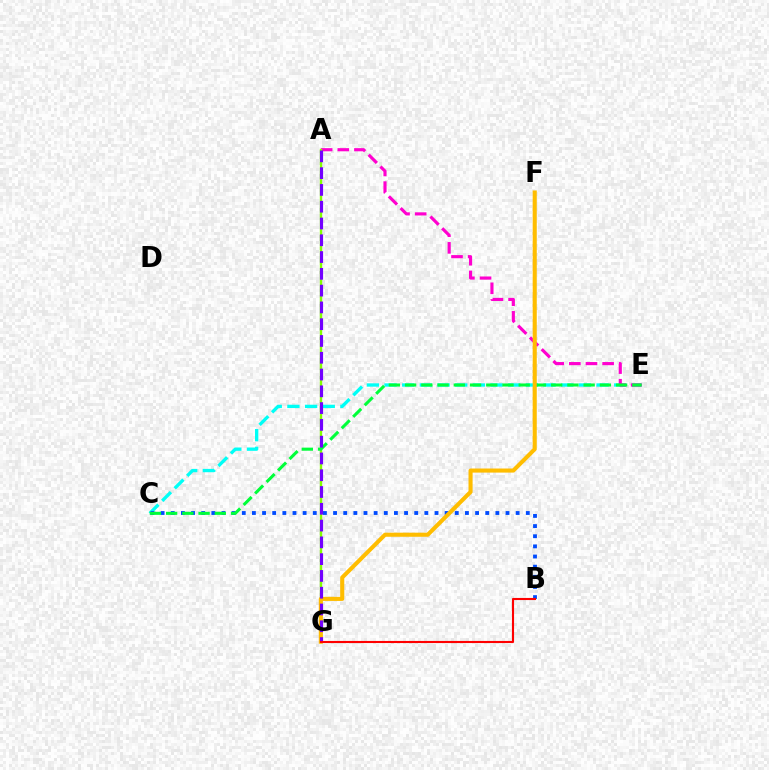{('C', 'E'): [{'color': '#00fff6', 'line_style': 'dashed', 'thickness': 2.4}, {'color': '#00ff39', 'line_style': 'dashed', 'thickness': 2.2}], ('B', 'C'): [{'color': '#004bff', 'line_style': 'dotted', 'thickness': 2.76}], ('A', 'E'): [{'color': '#ff00cf', 'line_style': 'dashed', 'thickness': 2.26}], ('A', 'G'): [{'color': '#84ff00', 'line_style': 'solid', 'thickness': 1.71}, {'color': '#7200ff', 'line_style': 'dashed', 'thickness': 2.28}], ('F', 'G'): [{'color': '#ffbd00', 'line_style': 'solid', 'thickness': 2.94}], ('B', 'G'): [{'color': '#ff0000', 'line_style': 'solid', 'thickness': 1.52}]}